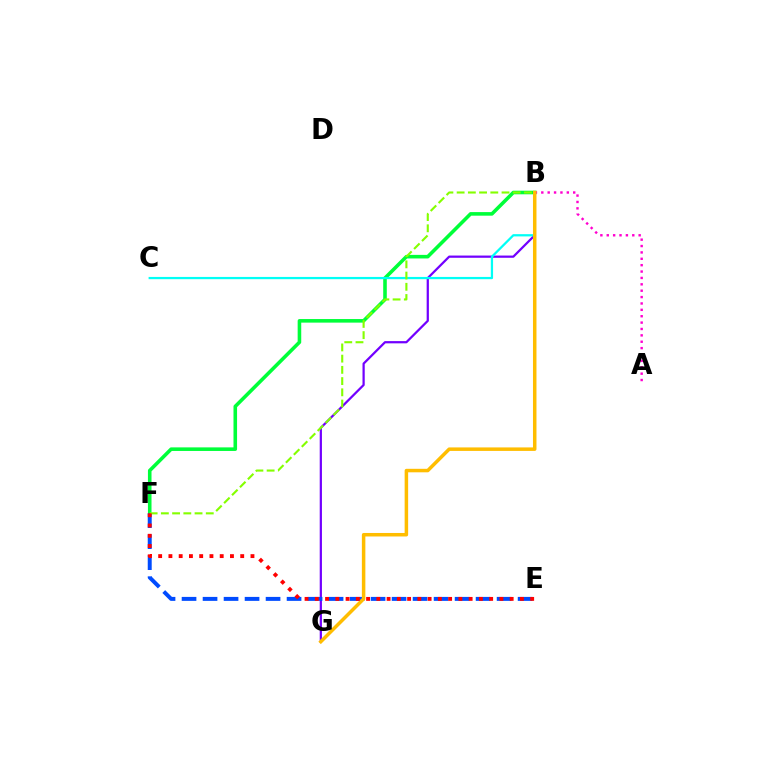{('B', 'G'): [{'color': '#7200ff', 'line_style': 'solid', 'thickness': 1.61}, {'color': '#ffbd00', 'line_style': 'solid', 'thickness': 2.52}], ('B', 'F'): [{'color': '#00ff39', 'line_style': 'solid', 'thickness': 2.58}, {'color': '#84ff00', 'line_style': 'dashed', 'thickness': 1.52}], ('E', 'F'): [{'color': '#004bff', 'line_style': 'dashed', 'thickness': 2.85}, {'color': '#ff0000', 'line_style': 'dotted', 'thickness': 2.79}], ('A', 'B'): [{'color': '#ff00cf', 'line_style': 'dotted', 'thickness': 1.73}], ('B', 'C'): [{'color': '#00fff6', 'line_style': 'solid', 'thickness': 1.62}]}